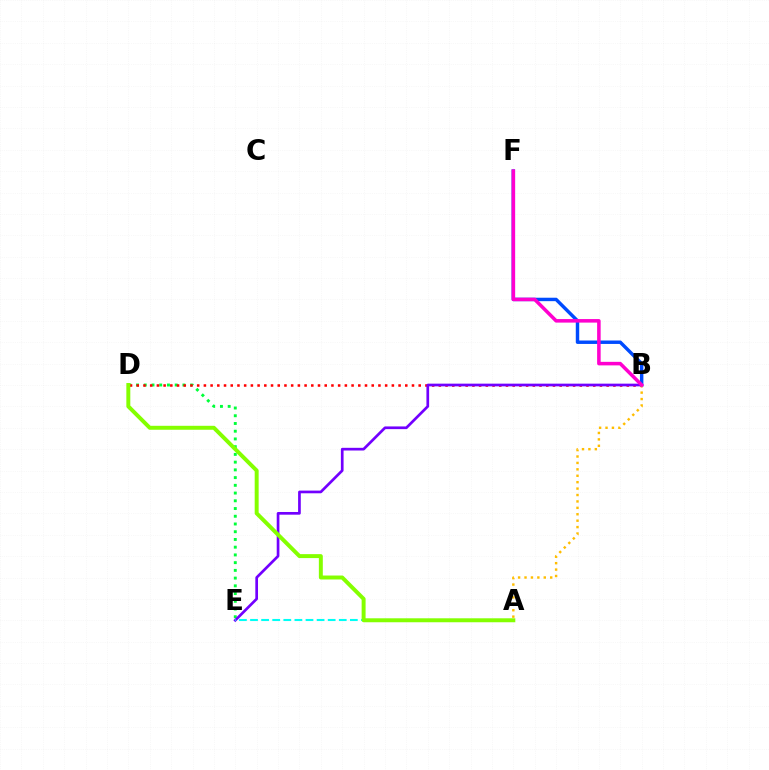{('D', 'E'): [{'color': '#00ff39', 'line_style': 'dotted', 'thickness': 2.1}], ('B', 'D'): [{'color': '#ff0000', 'line_style': 'dotted', 'thickness': 1.82}], ('B', 'E'): [{'color': '#7200ff', 'line_style': 'solid', 'thickness': 1.94}], ('B', 'F'): [{'color': '#004bff', 'line_style': 'solid', 'thickness': 2.47}, {'color': '#ff00cf', 'line_style': 'solid', 'thickness': 2.54}], ('A', 'E'): [{'color': '#00fff6', 'line_style': 'dashed', 'thickness': 1.51}], ('A', 'B'): [{'color': '#ffbd00', 'line_style': 'dotted', 'thickness': 1.74}], ('A', 'D'): [{'color': '#84ff00', 'line_style': 'solid', 'thickness': 2.85}]}